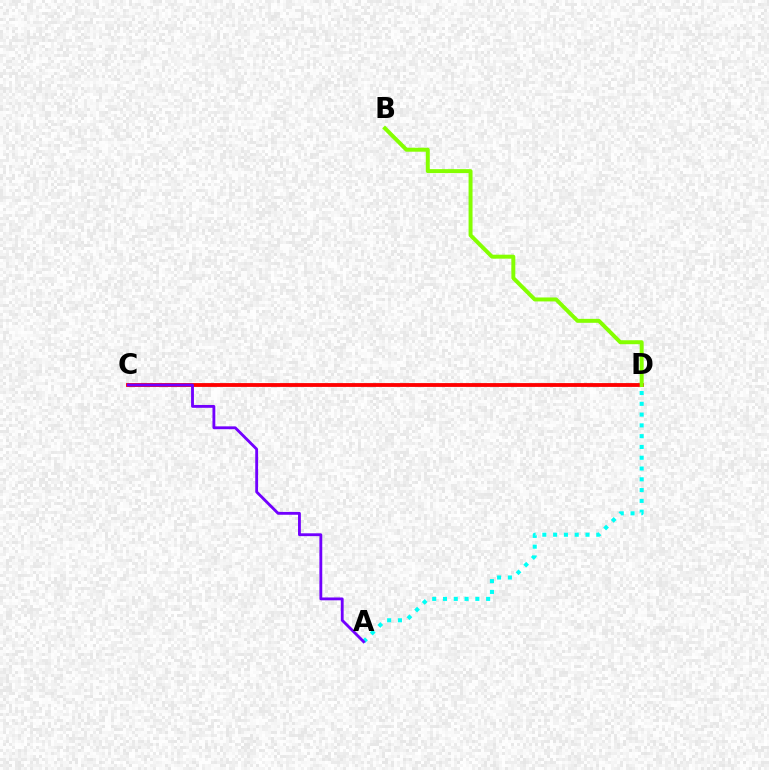{('C', 'D'): [{'color': '#ff0000', 'line_style': 'solid', 'thickness': 2.75}], ('A', 'D'): [{'color': '#00fff6', 'line_style': 'dotted', 'thickness': 2.93}], ('B', 'D'): [{'color': '#84ff00', 'line_style': 'solid', 'thickness': 2.85}], ('A', 'C'): [{'color': '#7200ff', 'line_style': 'solid', 'thickness': 2.05}]}